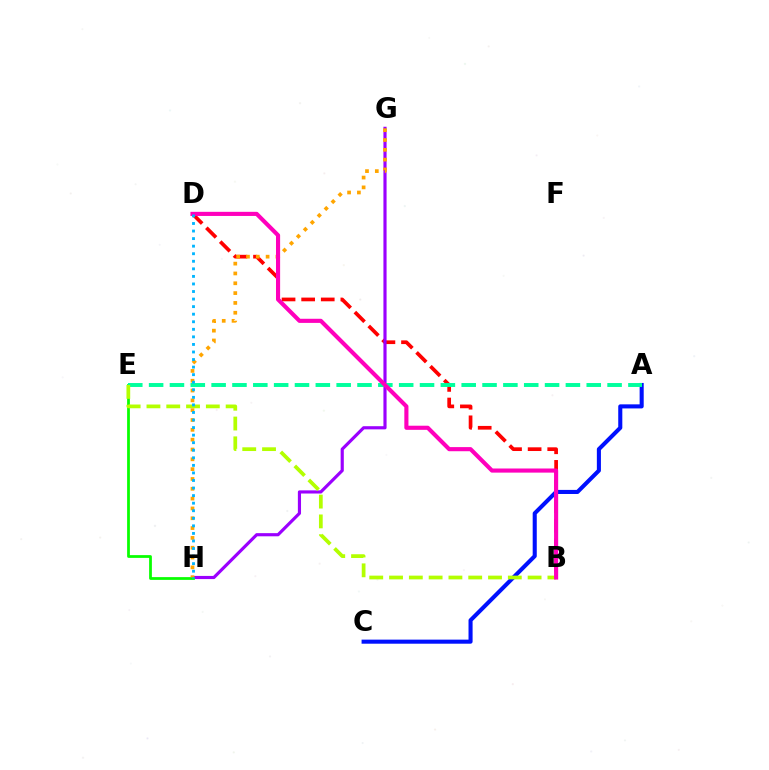{('B', 'D'): [{'color': '#ff0000', 'line_style': 'dashed', 'thickness': 2.66}, {'color': '#ff00bd', 'line_style': 'solid', 'thickness': 2.97}], ('A', 'C'): [{'color': '#0010ff', 'line_style': 'solid', 'thickness': 2.94}], ('G', 'H'): [{'color': '#9b00ff', 'line_style': 'solid', 'thickness': 2.27}, {'color': '#ffa500', 'line_style': 'dotted', 'thickness': 2.67}], ('E', 'H'): [{'color': '#08ff00', 'line_style': 'solid', 'thickness': 1.99}], ('A', 'E'): [{'color': '#00ff9d', 'line_style': 'dashed', 'thickness': 2.83}], ('B', 'E'): [{'color': '#b3ff00', 'line_style': 'dashed', 'thickness': 2.69}], ('D', 'H'): [{'color': '#00b5ff', 'line_style': 'dotted', 'thickness': 2.05}]}